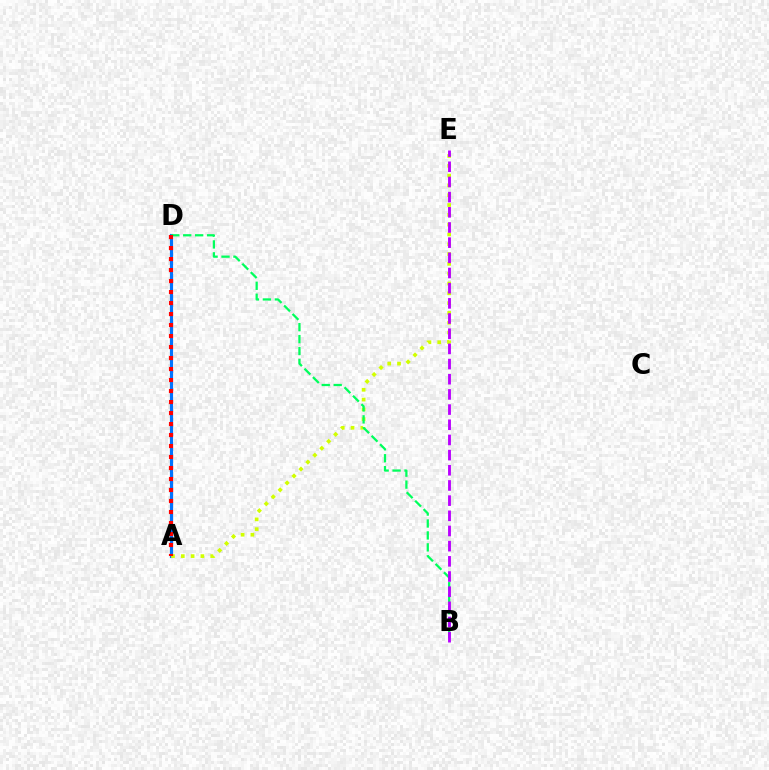{('A', 'D'): [{'color': '#0074ff', 'line_style': 'solid', 'thickness': 2.27}, {'color': '#ff0000', 'line_style': 'dotted', 'thickness': 2.99}], ('A', 'E'): [{'color': '#d1ff00', 'line_style': 'dotted', 'thickness': 2.67}], ('B', 'D'): [{'color': '#00ff5c', 'line_style': 'dashed', 'thickness': 1.62}], ('B', 'E'): [{'color': '#b900ff', 'line_style': 'dashed', 'thickness': 2.06}]}